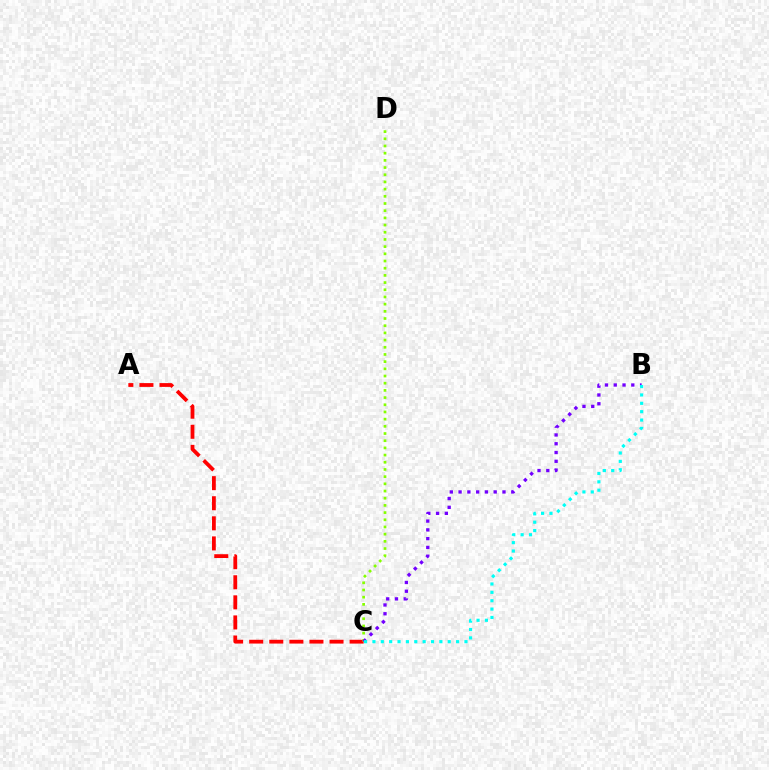{('A', 'C'): [{'color': '#ff0000', 'line_style': 'dashed', 'thickness': 2.73}], ('C', 'D'): [{'color': '#84ff00', 'line_style': 'dotted', 'thickness': 1.95}], ('B', 'C'): [{'color': '#7200ff', 'line_style': 'dotted', 'thickness': 2.39}, {'color': '#00fff6', 'line_style': 'dotted', 'thickness': 2.27}]}